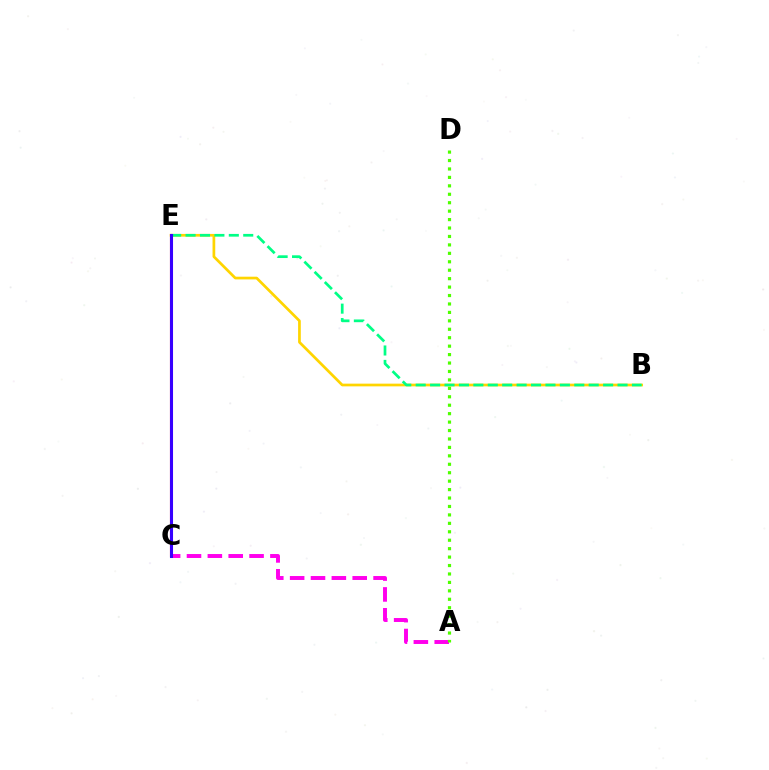{('C', 'E'): [{'color': '#ff0000', 'line_style': 'solid', 'thickness': 1.51}, {'color': '#009eff', 'line_style': 'solid', 'thickness': 2.15}, {'color': '#3700ff', 'line_style': 'solid', 'thickness': 2.2}], ('B', 'E'): [{'color': '#ffd500', 'line_style': 'solid', 'thickness': 1.95}, {'color': '#00ff86', 'line_style': 'dashed', 'thickness': 1.96}], ('A', 'C'): [{'color': '#ff00ed', 'line_style': 'dashed', 'thickness': 2.83}], ('A', 'D'): [{'color': '#4fff00', 'line_style': 'dotted', 'thickness': 2.29}]}